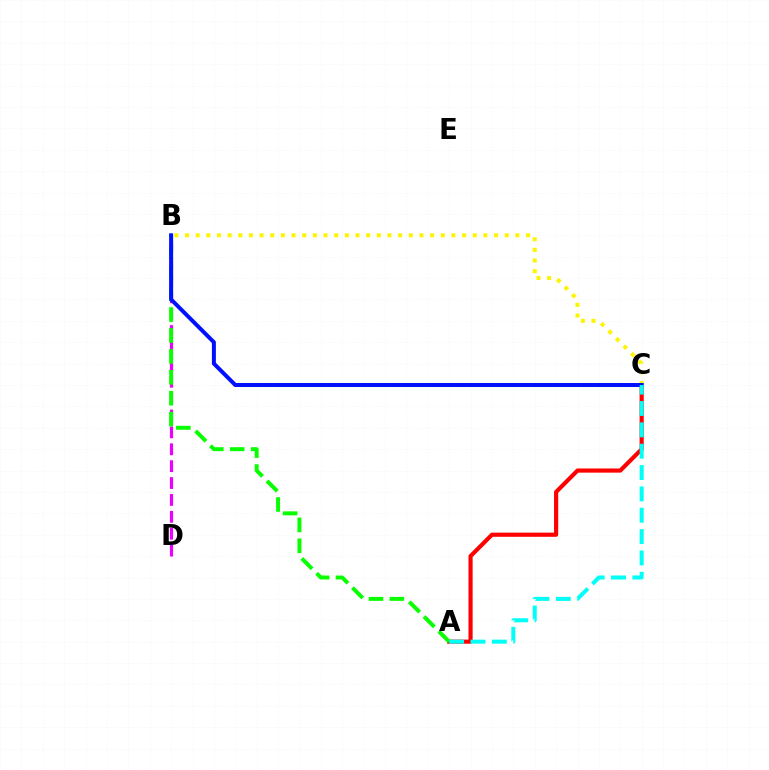{('B', 'D'): [{'color': '#ee00ff', 'line_style': 'dashed', 'thickness': 2.29}], ('A', 'C'): [{'color': '#ff0000', 'line_style': 'solid', 'thickness': 2.99}, {'color': '#00fff6', 'line_style': 'dashed', 'thickness': 2.9}], ('B', 'C'): [{'color': '#fcf500', 'line_style': 'dotted', 'thickness': 2.9}, {'color': '#0010ff', 'line_style': 'solid', 'thickness': 2.87}], ('A', 'B'): [{'color': '#08ff00', 'line_style': 'dashed', 'thickness': 2.84}]}